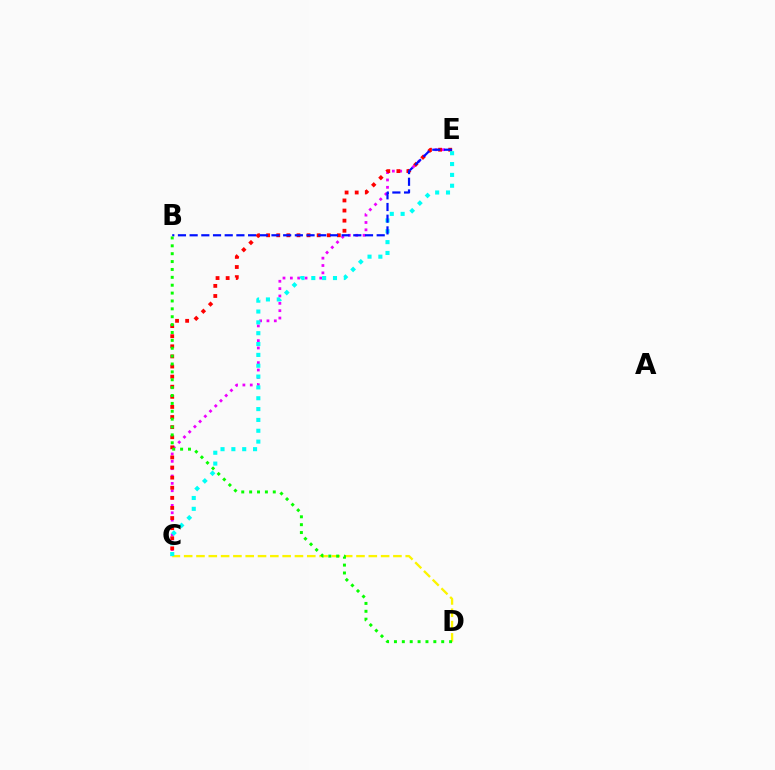{('C', 'E'): [{'color': '#ee00ff', 'line_style': 'dotted', 'thickness': 2.0}, {'color': '#ff0000', 'line_style': 'dotted', 'thickness': 2.74}, {'color': '#00fff6', 'line_style': 'dotted', 'thickness': 2.95}], ('C', 'D'): [{'color': '#fcf500', 'line_style': 'dashed', 'thickness': 1.67}], ('B', 'E'): [{'color': '#0010ff', 'line_style': 'dashed', 'thickness': 1.59}], ('B', 'D'): [{'color': '#08ff00', 'line_style': 'dotted', 'thickness': 2.14}]}